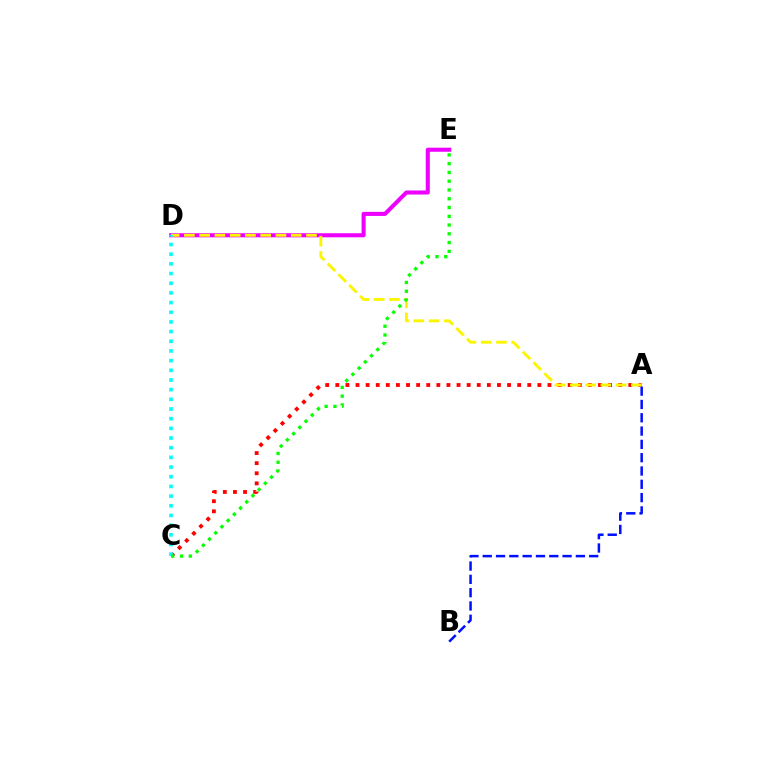{('A', 'C'): [{'color': '#ff0000', 'line_style': 'dotted', 'thickness': 2.74}], ('D', 'E'): [{'color': '#ee00ff', 'line_style': 'solid', 'thickness': 2.93}], ('A', 'B'): [{'color': '#0010ff', 'line_style': 'dashed', 'thickness': 1.81}], ('A', 'D'): [{'color': '#fcf500', 'line_style': 'dashed', 'thickness': 2.07}], ('C', 'D'): [{'color': '#00fff6', 'line_style': 'dotted', 'thickness': 2.63}], ('C', 'E'): [{'color': '#08ff00', 'line_style': 'dotted', 'thickness': 2.38}]}